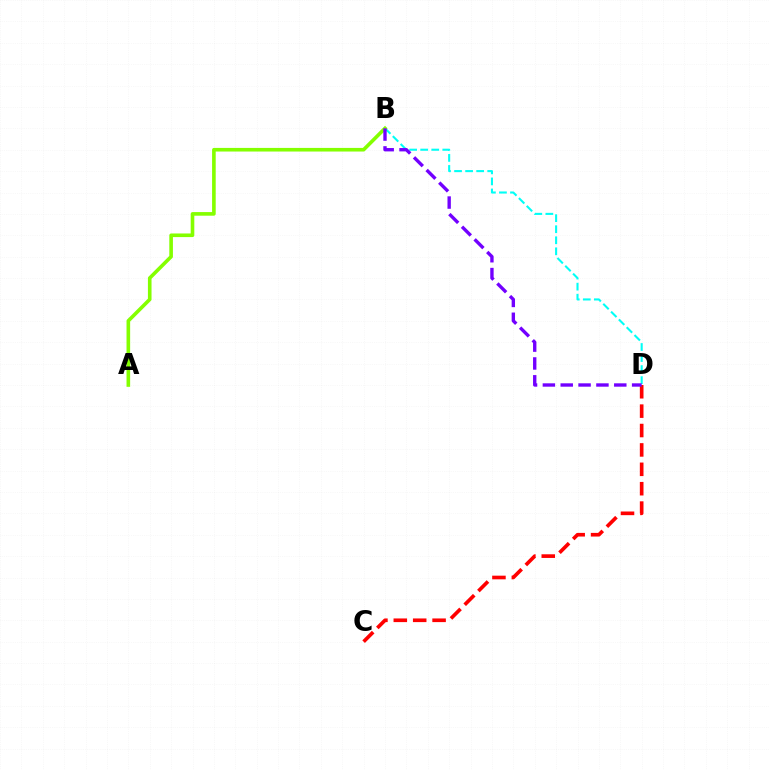{('B', 'D'): [{'color': '#00fff6', 'line_style': 'dashed', 'thickness': 1.5}, {'color': '#7200ff', 'line_style': 'dashed', 'thickness': 2.42}], ('A', 'B'): [{'color': '#84ff00', 'line_style': 'solid', 'thickness': 2.61}], ('C', 'D'): [{'color': '#ff0000', 'line_style': 'dashed', 'thickness': 2.63}]}